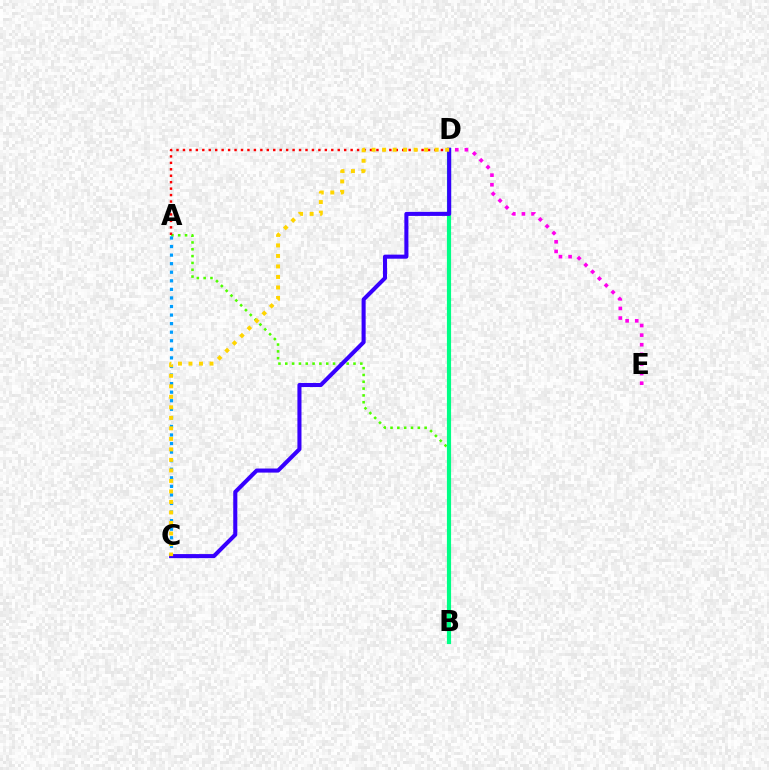{('A', 'B'): [{'color': '#4fff00', 'line_style': 'dotted', 'thickness': 1.85}], ('A', 'C'): [{'color': '#009eff', 'line_style': 'dotted', 'thickness': 2.33}], ('B', 'D'): [{'color': '#00ff86', 'line_style': 'solid', 'thickness': 3.0}], ('D', 'E'): [{'color': '#ff00ed', 'line_style': 'dotted', 'thickness': 2.61}], ('C', 'D'): [{'color': '#3700ff', 'line_style': 'solid', 'thickness': 2.93}, {'color': '#ffd500', 'line_style': 'dotted', 'thickness': 2.86}], ('A', 'D'): [{'color': '#ff0000', 'line_style': 'dotted', 'thickness': 1.75}]}